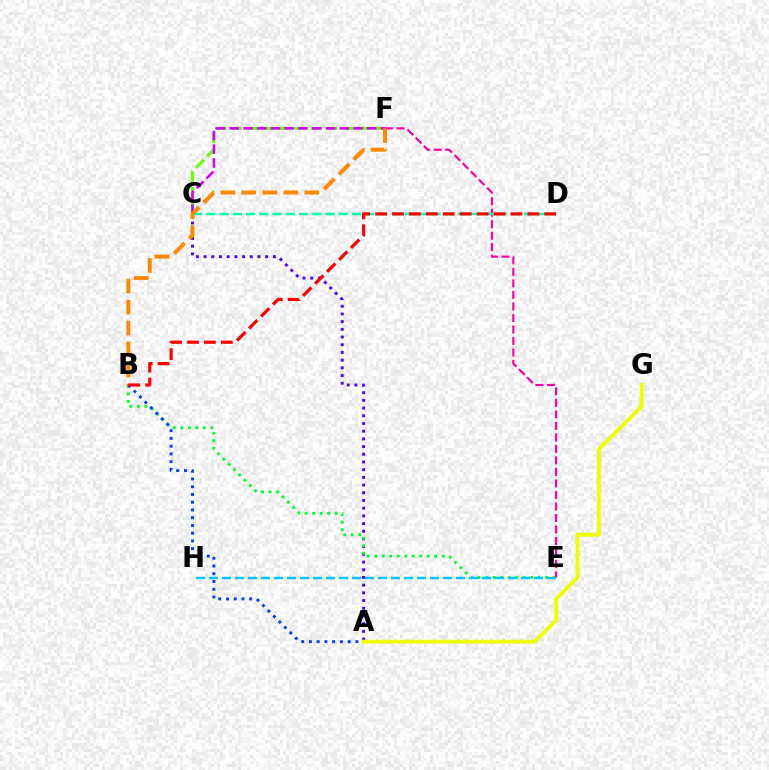{('A', 'C'): [{'color': '#4f00ff', 'line_style': 'dotted', 'thickness': 2.09}], ('C', 'F'): [{'color': '#66ff00', 'line_style': 'dashed', 'thickness': 2.16}, {'color': '#d600ff', 'line_style': 'dashed', 'thickness': 1.87}], ('B', 'E'): [{'color': '#00ff27', 'line_style': 'dotted', 'thickness': 2.03}], ('E', 'F'): [{'color': '#ff00a0', 'line_style': 'dashed', 'thickness': 1.56}], ('C', 'D'): [{'color': '#00ffaf', 'line_style': 'dashed', 'thickness': 1.8}], ('A', 'B'): [{'color': '#003fff', 'line_style': 'dotted', 'thickness': 2.1}], ('E', 'H'): [{'color': '#00c7ff', 'line_style': 'dashed', 'thickness': 1.77}], ('A', 'G'): [{'color': '#eeff00', 'line_style': 'solid', 'thickness': 2.78}], ('B', 'F'): [{'color': '#ff8800', 'line_style': 'dashed', 'thickness': 2.85}], ('B', 'D'): [{'color': '#ff0000', 'line_style': 'dashed', 'thickness': 2.3}]}